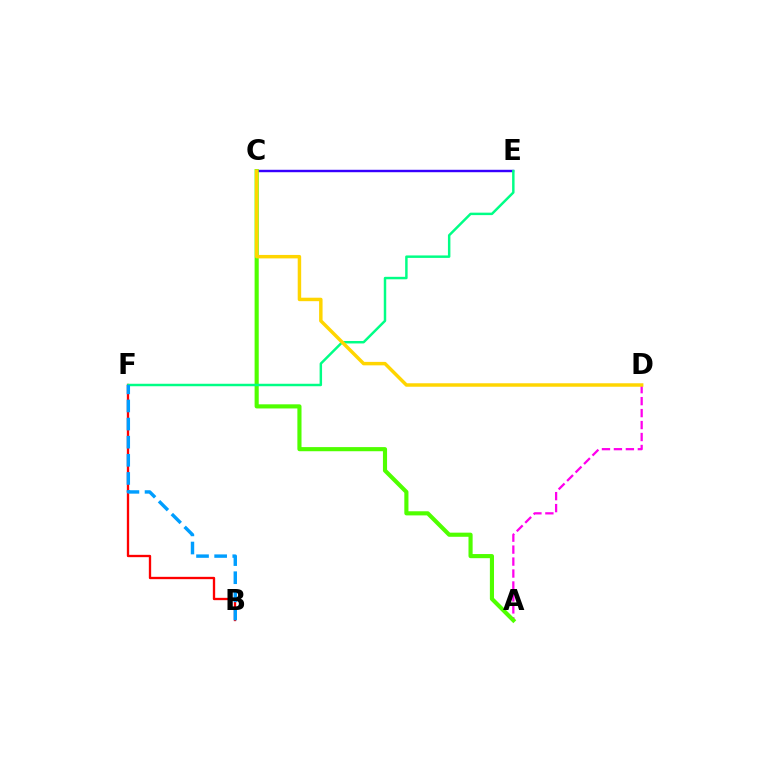{('C', 'E'): [{'color': '#3700ff', 'line_style': 'solid', 'thickness': 1.74}], ('A', 'D'): [{'color': '#ff00ed', 'line_style': 'dashed', 'thickness': 1.62}], ('B', 'F'): [{'color': '#ff0000', 'line_style': 'solid', 'thickness': 1.68}, {'color': '#009eff', 'line_style': 'dashed', 'thickness': 2.46}], ('A', 'C'): [{'color': '#4fff00', 'line_style': 'solid', 'thickness': 2.97}], ('E', 'F'): [{'color': '#00ff86', 'line_style': 'solid', 'thickness': 1.78}], ('C', 'D'): [{'color': '#ffd500', 'line_style': 'solid', 'thickness': 2.5}]}